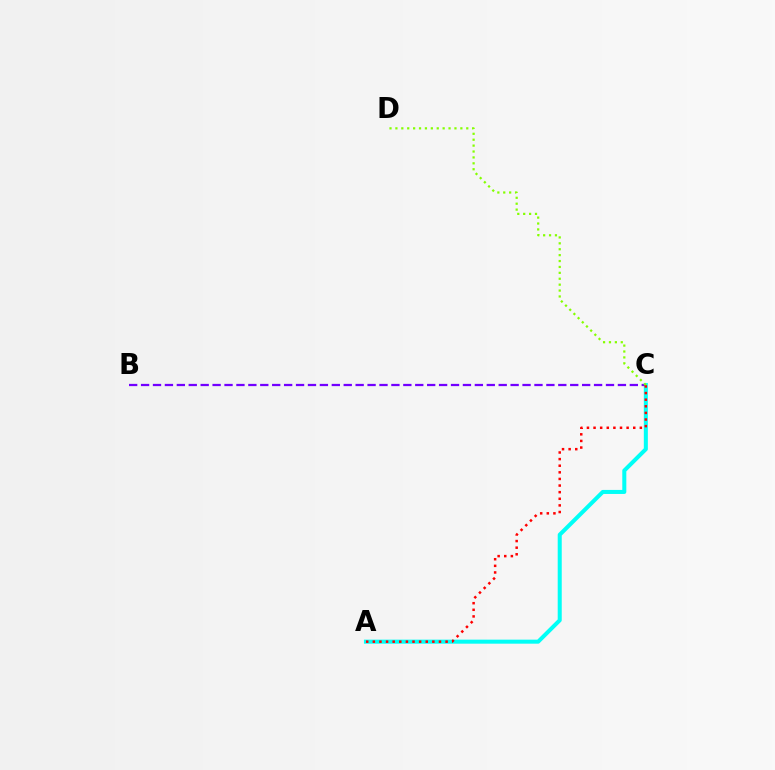{('A', 'C'): [{'color': '#00fff6', 'line_style': 'solid', 'thickness': 2.9}, {'color': '#ff0000', 'line_style': 'dotted', 'thickness': 1.8}], ('B', 'C'): [{'color': '#7200ff', 'line_style': 'dashed', 'thickness': 1.62}], ('C', 'D'): [{'color': '#84ff00', 'line_style': 'dotted', 'thickness': 1.6}]}